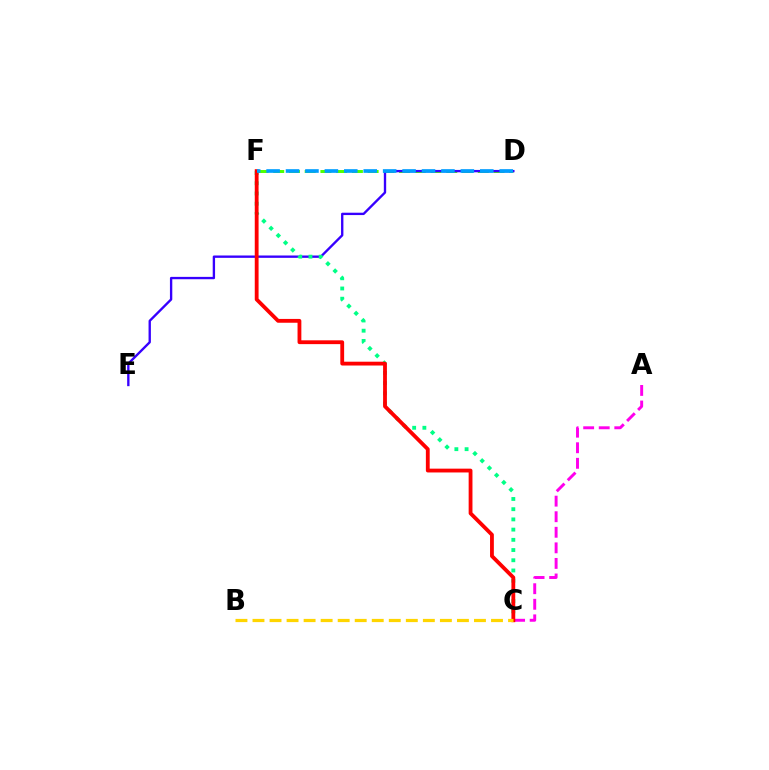{('D', 'F'): [{'color': '#4fff00', 'line_style': 'dashed', 'thickness': 2.14}, {'color': '#009eff', 'line_style': 'dashed', 'thickness': 2.64}], ('D', 'E'): [{'color': '#3700ff', 'line_style': 'solid', 'thickness': 1.69}], ('A', 'C'): [{'color': '#ff00ed', 'line_style': 'dashed', 'thickness': 2.11}], ('C', 'F'): [{'color': '#00ff86', 'line_style': 'dotted', 'thickness': 2.78}, {'color': '#ff0000', 'line_style': 'solid', 'thickness': 2.75}], ('B', 'C'): [{'color': '#ffd500', 'line_style': 'dashed', 'thickness': 2.31}]}